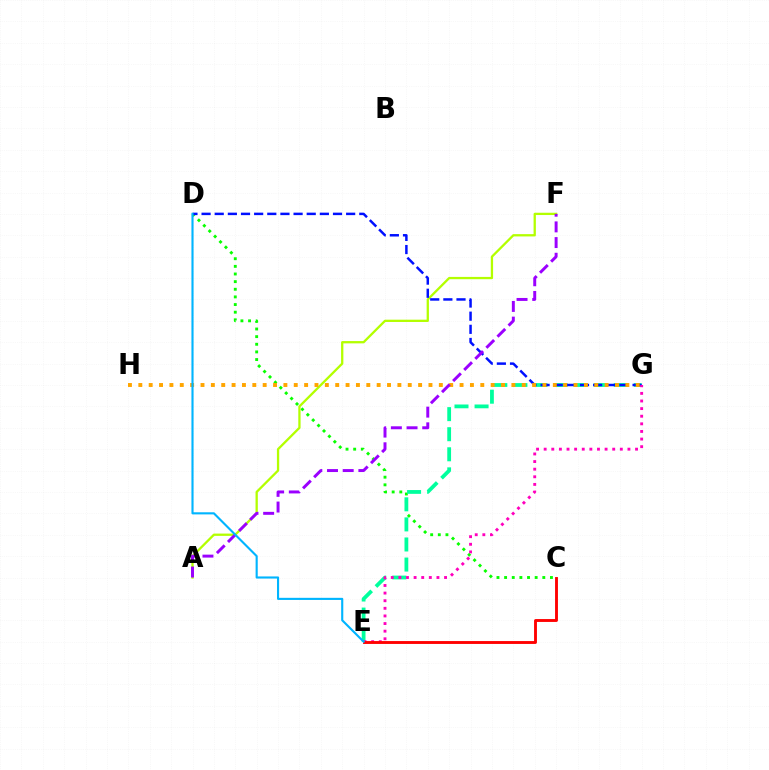{('C', 'D'): [{'color': '#08ff00', 'line_style': 'dotted', 'thickness': 2.08}], ('A', 'F'): [{'color': '#b3ff00', 'line_style': 'solid', 'thickness': 1.65}, {'color': '#9b00ff', 'line_style': 'dashed', 'thickness': 2.13}], ('E', 'G'): [{'color': '#00ff9d', 'line_style': 'dashed', 'thickness': 2.73}, {'color': '#ff00bd', 'line_style': 'dotted', 'thickness': 2.07}], ('D', 'G'): [{'color': '#0010ff', 'line_style': 'dashed', 'thickness': 1.79}], ('G', 'H'): [{'color': '#ffa500', 'line_style': 'dotted', 'thickness': 2.82}], ('C', 'E'): [{'color': '#ff0000', 'line_style': 'solid', 'thickness': 2.07}], ('D', 'E'): [{'color': '#00b5ff', 'line_style': 'solid', 'thickness': 1.53}]}